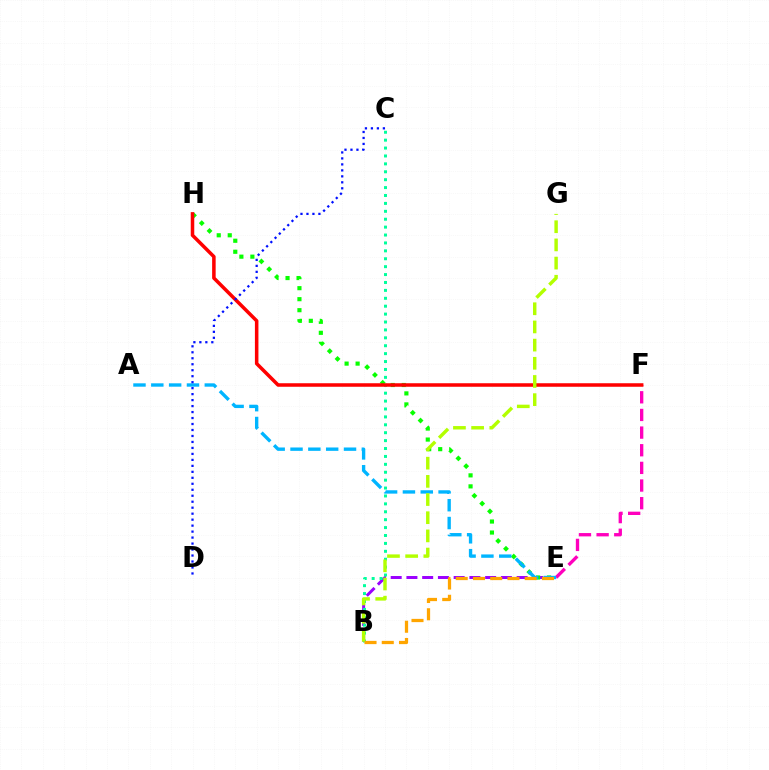{('B', 'E'): [{'color': '#9b00ff', 'line_style': 'dashed', 'thickness': 2.14}, {'color': '#ffa500', 'line_style': 'dashed', 'thickness': 2.34}], ('E', 'H'): [{'color': '#08ff00', 'line_style': 'dotted', 'thickness': 2.99}], ('B', 'C'): [{'color': '#00ff9d', 'line_style': 'dotted', 'thickness': 2.15}], ('E', 'F'): [{'color': '#ff00bd', 'line_style': 'dashed', 'thickness': 2.4}], ('A', 'E'): [{'color': '#00b5ff', 'line_style': 'dashed', 'thickness': 2.42}], ('F', 'H'): [{'color': '#ff0000', 'line_style': 'solid', 'thickness': 2.54}], ('B', 'G'): [{'color': '#b3ff00', 'line_style': 'dashed', 'thickness': 2.47}], ('C', 'D'): [{'color': '#0010ff', 'line_style': 'dotted', 'thickness': 1.62}]}